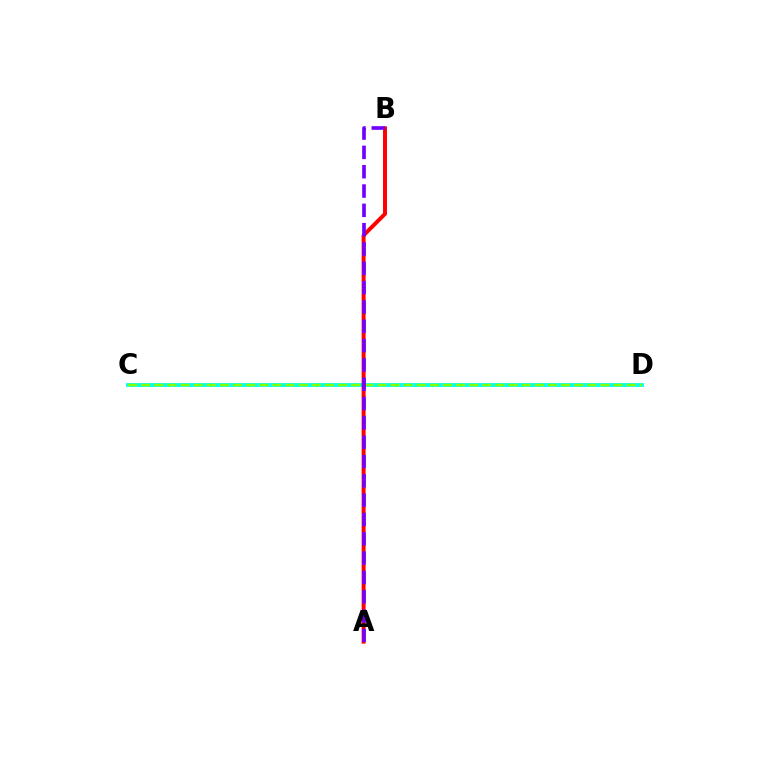{('C', 'D'): [{'color': '#00fff6', 'line_style': 'solid', 'thickness': 2.74}, {'color': '#84ff00', 'line_style': 'dashed', 'thickness': 1.78}], ('A', 'B'): [{'color': '#ff0000', 'line_style': 'solid', 'thickness': 2.84}, {'color': '#7200ff', 'line_style': 'dashed', 'thickness': 2.62}]}